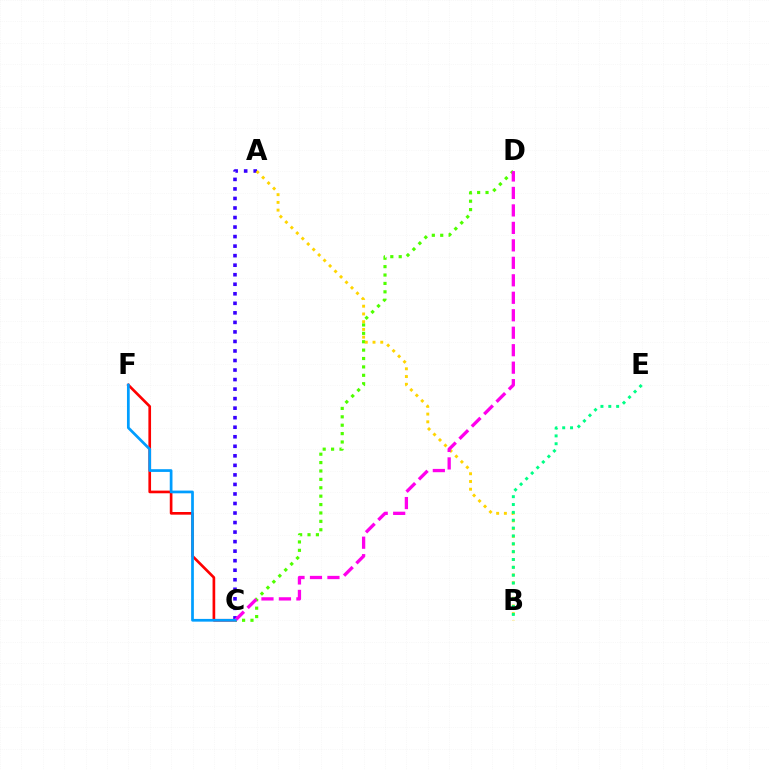{('C', 'F'): [{'color': '#ff0000', 'line_style': 'solid', 'thickness': 1.92}, {'color': '#009eff', 'line_style': 'solid', 'thickness': 1.96}], ('C', 'D'): [{'color': '#4fff00', 'line_style': 'dotted', 'thickness': 2.28}, {'color': '#ff00ed', 'line_style': 'dashed', 'thickness': 2.37}], ('A', 'C'): [{'color': '#3700ff', 'line_style': 'dotted', 'thickness': 2.59}], ('A', 'B'): [{'color': '#ffd500', 'line_style': 'dotted', 'thickness': 2.1}], ('B', 'E'): [{'color': '#00ff86', 'line_style': 'dotted', 'thickness': 2.13}]}